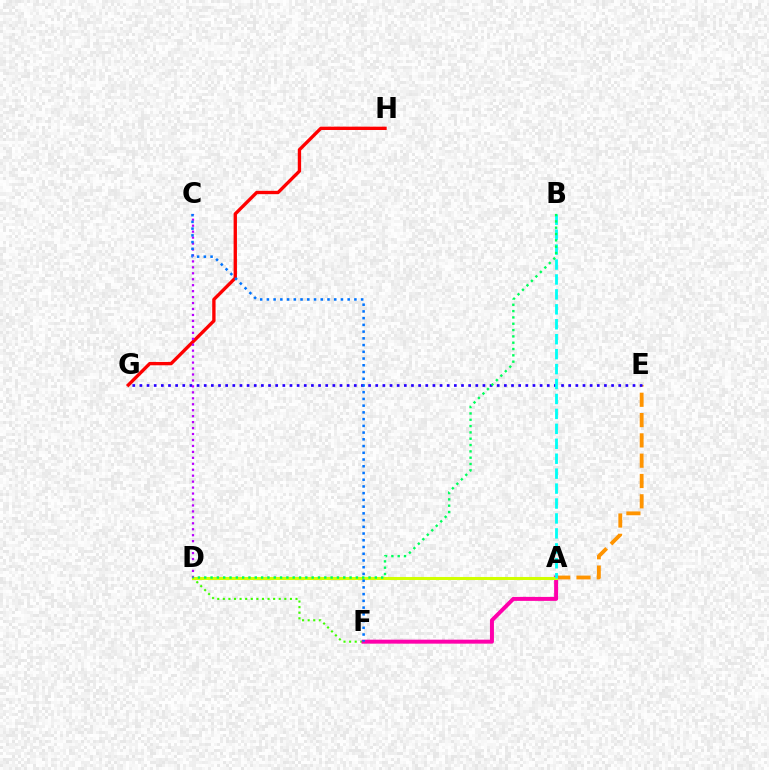{('A', 'E'): [{'color': '#ff9400', 'line_style': 'dashed', 'thickness': 2.76}], ('D', 'F'): [{'color': '#3dff00', 'line_style': 'dotted', 'thickness': 1.52}], ('G', 'H'): [{'color': '#ff0000', 'line_style': 'solid', 'thickness': 2.41}], ('A', 'F'): [{'color': '#ff00ac', 'line_style': 'solid', 'thickness': 2.87}], ('E', 'G'): [{'color': '#2500ff', 'line_style': 'dotted', 'thickness': 1.94}], ('A', 'D'): [{'color': '#d1ff00', 'line_style': 'solid', 'thickness': 2.2}], ('A', 'B'): [{'color': '#00fff6', 'line_style': 'dashed', 'thickness': 2.03}], ('C', 'D'): [{'color': '#b900ff', 'line_style': 'dotted', 'thickness': 1.62}], ('C', 'F'): [{'color': '#0074ff', 'line_style': 'dotted', 'thickness': 1.83}], ('B', 'D'): [{'color': '#00ff5c', 'line_style': 'dotted', 'thickness': 1.72}]}